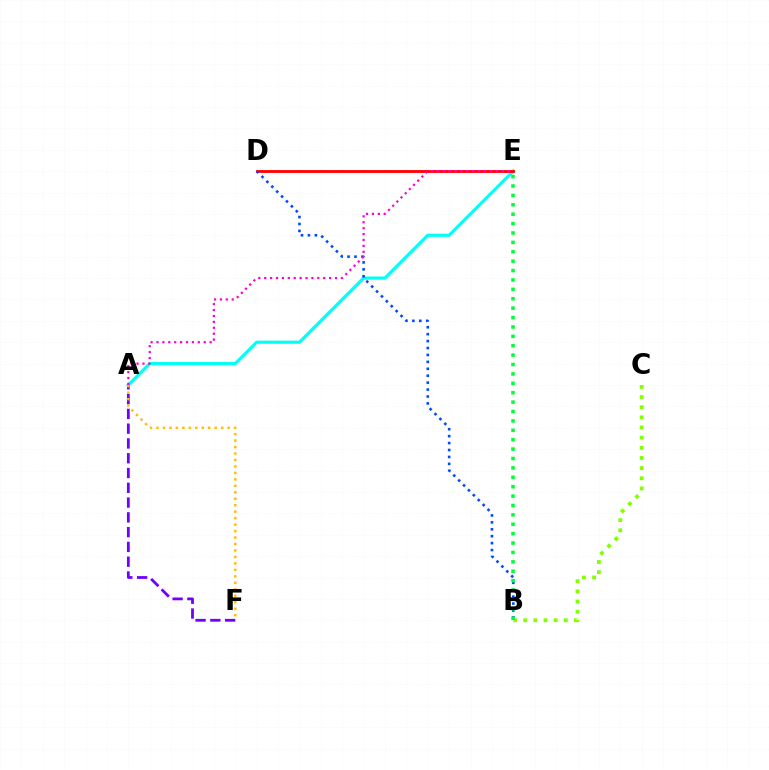{('A', 'E'): [{'color': '#00fff6', 'line_style': 'solid', 'thickness': 2.27}, {'color': '#ff00cf', 'line_style': 'dotted', 'thickness': 1.6}], ('B', 'C'): [{'color': '#84ff00', 'line_style': 'dotted', 'thickness': 2.76}], ('D', 'E'): [{'color': '#ff0000', 'line_style': 'solid', 'thickness': 2.04}], ('B', 'D'): [{'color': '#004bff', 'line_style': 'dotted', 'thickness': 1.88}], ('A', 'F'): [{'color': '#7200ff', 'line_style': 'dashed', 'thickness': 2.01}, {'color': '#ffbd00', 'line_style': 'dotted', 'thickness': 1.76}], ('B', 'E'): [{'color': '#00ff39', 'line_style': 'dotted', 'thickness': 2.55}]}